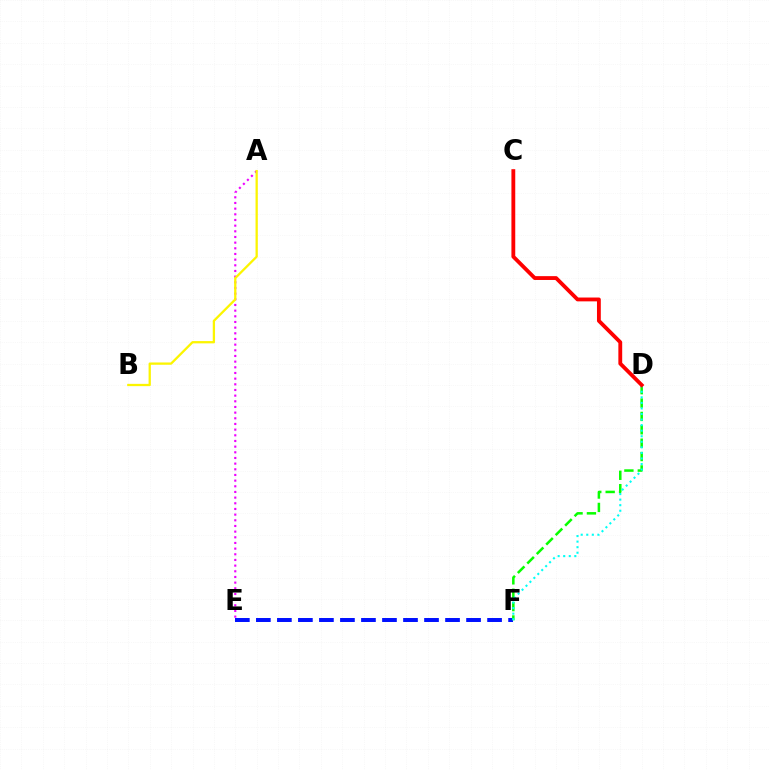{('E', 'F'): [{'color': '#0010ff', 'line_style': 'dashed', 'thickness': 2.86}], ('D', 'F'): [{'color': '#08ff00', 'line_style': 'dashed', 'thickness': 1.82}, {'color': '#00fff6', 'line_style': 'dotted', 'thickness': 1.51}], ('A', 'E'): [{'color': '#ee00ff', 'line_style': 'dotted', 'thickness': 1.54}], ('A', 'B'): [{'color': '#fcf500', 'line_style': 'solid', 'thickness': 1.64}], ('C', 'D'): [{'color': '#ff0000', 'line_style': 'solid', 'thickness': 2.76}]}